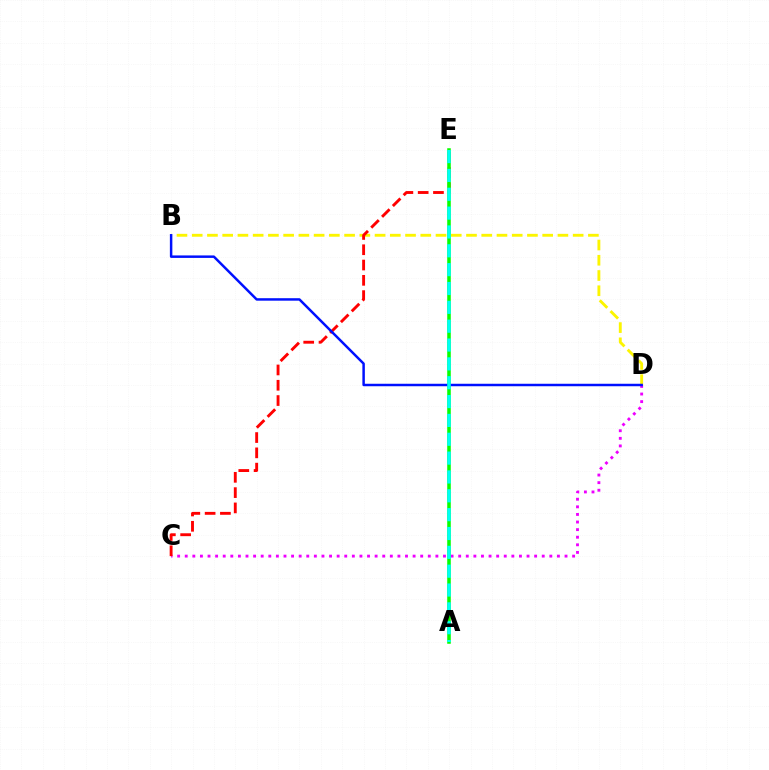{('B', 'D'): [{'color': '#fcf500', 'line_style': 'dashed', 'thickness': 2.07}, {'color': '#0010ff', 'line_style': 'solid', 'thickness': 1.78}], ('C', 'D'): [{'color': '#ee00ff', 'line_style': 'dotted', 'thickness': 2.06}], ('C', 'E'): [{'color': '#ff0000', 'line_style': 'dashed', 'thickness': 2.08}], ('A', 'E'): [{'color': '#08ff00', 'line_style': 'solid', 'thickness': 2.55}, {'color': '#00fff6', 'line_style': 'dashed', 'thickness': 2.56}]}